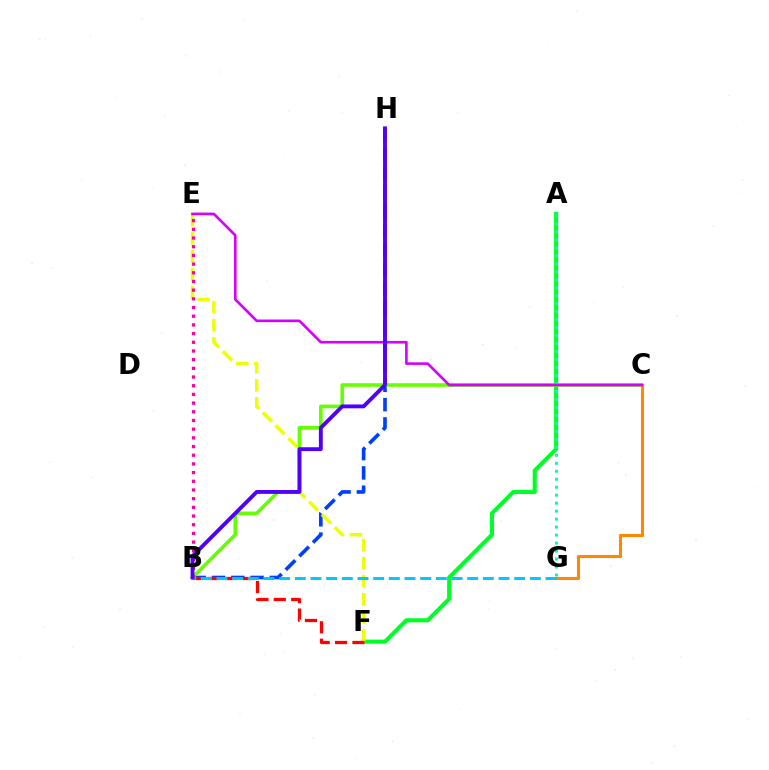{('A', 'F'): [{'color': '#00ff27', 'line_style': 'solid', 'thickness': 2.96}], ('B', 'H'): [{'color': '#003fff', 'line_style': 'dashed', 'thickness': 2.62}, {'color': '#4f00ff', 'line_style': 'solid', 'thickness': 2.79}], ('B', 'C'): [{'color': '#66ff00', 'line_style': 'solid', 'thickness': 2.61}], ('E', 'F'): [{'color': '#eeff00', 'line_style': 'dashed', 'thickness': 2.45}], ('A', 'G'): [{'color': '#00ffaf', 'line_style': 'dotted', 'thickness': 2.17}], ('B', 'E'): [{'color': '#ff00a0', 'line_style': 'dotted', 'thickness': 2.36}], ('B', 'F'): [{'color': '#ff0000', 'line_style': 'dashed', 'thickness': 2.36}], ('C', 'G'): [{'color': '#ff8800', 'line_style': 'solid', 'thickness': 2.21}], ('C', 'E'): [{'color': '#d600ff', 'line_style': 'solid', 'thickness': 1.9}], ('B', 'G'): [{'color': '#00c7ff', 'line_style': 'dashed', 'thickness': 2.13}]}